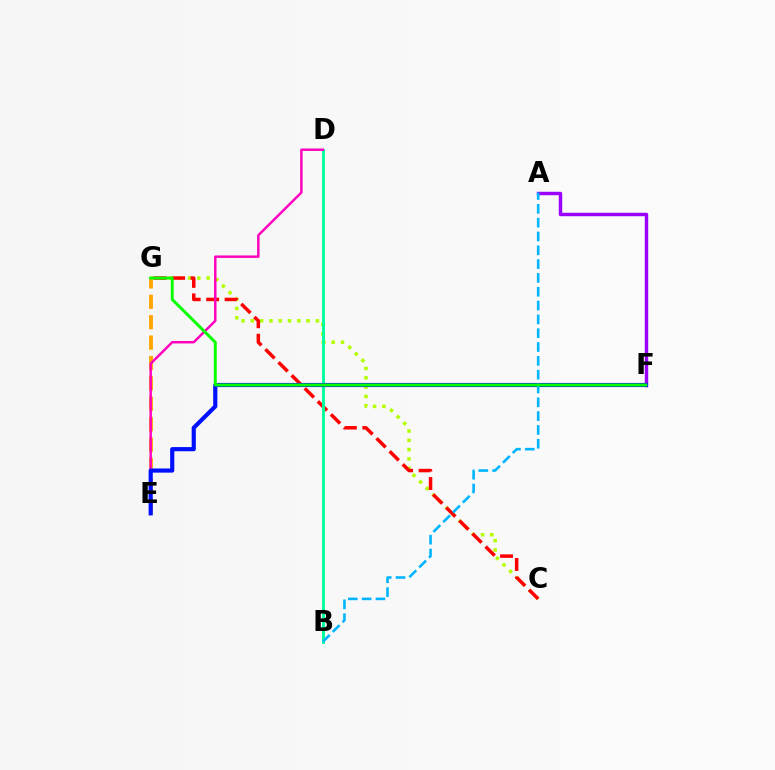{('C', 'G'): [{'color': '#b3ff00', 'line_style': 'dotted', 'thickness': 2.53}, {'color': '#ff0000', 'line_style': 'dashed', 'thickness': 2.51}], ('A', 'F'): [{'color': '#9b00ff', 'line_style': 'solid', 'thickness': 2.47}], ('E', 'G'): [{'color': '#ffa500', 'line_style': 'dashed', 'thickness': 2.77}], ('B', 'D'): [{'color': '#00ff9d', 'line_style': 'solid', 'thickness': 2.09}], ('D', 'E'): [{'color': '#ff00bd', 'line_style': 'solid', 'thickness': 1.77}], ('E', 'F'): [{'color': '#0010ff', 'line_style': 'solid', 'thickness': 3.0}], ('A', 'B'): [{'color': '#00b5ff', 'line_style': 'dashed', 'thickness': 1.88}], ('F', 'G'): [{'color': '#08ff00', 'line_style': 'solid', 'thickness': 2.13}]}